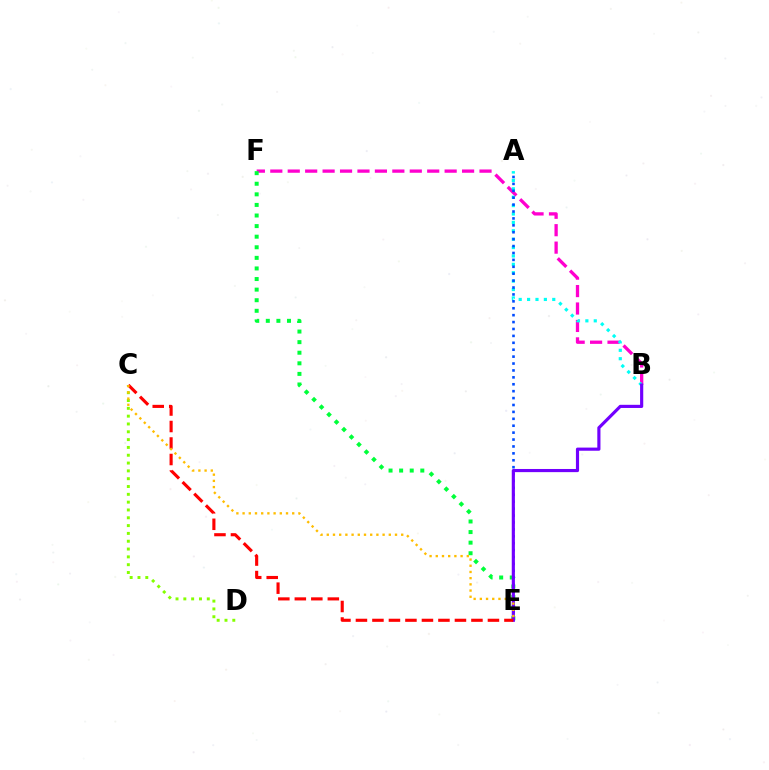{('B', 'F'): [{'color': '#ff00cf', 'line_style': 'dashed', 'thickness': 2.37}], ('E', 'F'): [{'color': '#00ff39', 'line_style': 'dotted', 'thickness': 2.88}], ('A', 'B'): [{'color': '#00fff6', 'line_style': 'dotted', 'thickness': 2.28}], ('C', 'D'): [{'color': '#84ff00', 'line_style': 'dotted', 'thickness': 2.12}], ('A', 'E'): [{'color': '#004bff', 'line_style': 'dotted', 'thickness': 1.88}], ('B', 'E'): [{'color': '#7200ff', 'line_style': 'solid', 'thickness': 2.27}], ('C', 'E'): [{'color': '#ff0000', 'line_style': 'dashed', 'thickness': 2.24}, {'color': '#ffbd00', 'line_style': 'dotted', 'thickness': 1.69}]}